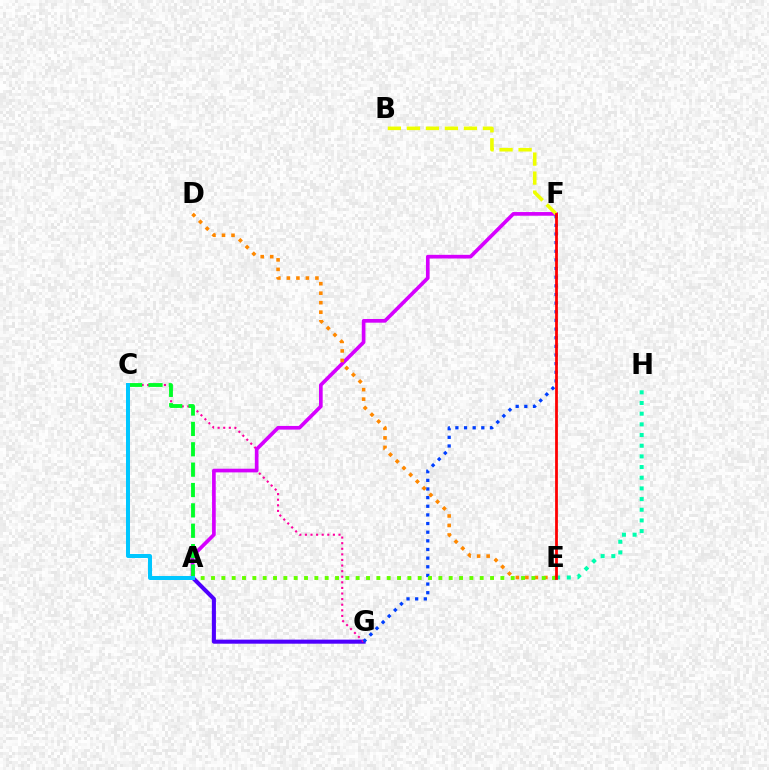{('A', 'G'): [{'color': '#4f00ff', 'line_style': 'solid', 'thickness': 2.92}], ('C', 'G'): [{'color': '#ff00a0', 'line_style': 'dotted', 'thickness': 1.52}], ('A', 'F'): [{'color': '#d600ff', 'line_style': 'solid', 'thickness': 2.64}], ('F', 'G'): [{'color': '#003fff', 'line_style': 'dotted', 'thickness': 2.35}], ('D', 'E'): [{'color': '#ff8800', 'line_style': 'dotted', 'thickness': 2.59}], ('E', 'H'): [{'color': '#00ffaf', 'line_style': 'dotted', 'thickness': 2.9}], ('B', 'F'): [{'color': '#eeff00', 'line_style': 'dashed', 'thickness': 2.58}], ('A', 'E'): [{'color': '#66ff00', 'line_style': 'dotted', 'thickness': 2.81}], ('A', 'C'): [{'color': '#00ff27', 'line_style': 'dashed', 'thickness': 2.77}, {'color': '#00c7ff', 'line_style': 'solid', 'thickness': 2.88}], ('E', 'F'): [{'color': '#ff0000', 'line_style': 'solid', 'thickness': 2.0}]}